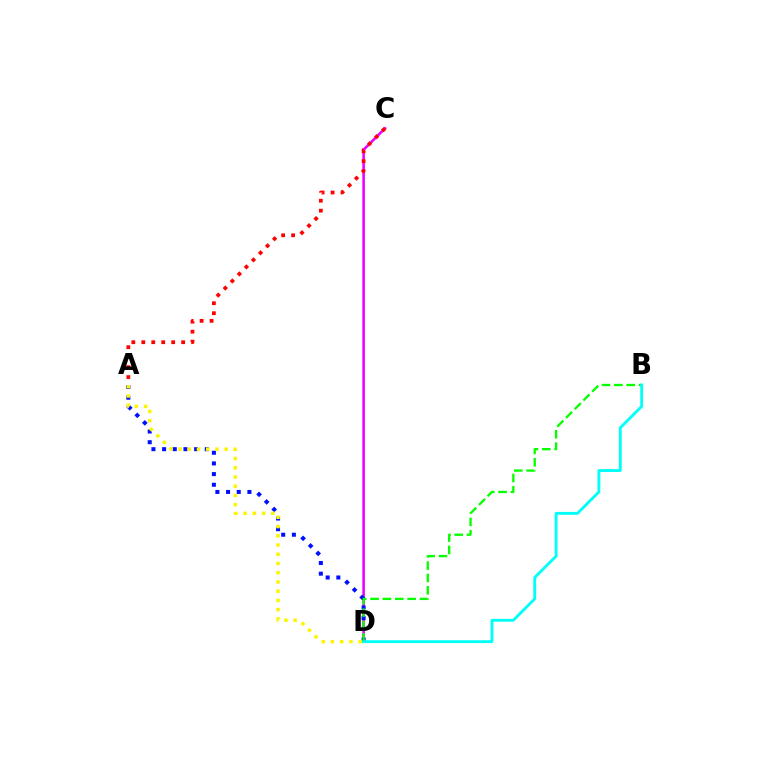{('C', 'D'): [{'color': '#ee00ff', 'line_style': 'solid', 'thickness': 1.87}], ('A', 'D'): [{'color': '#0010ff', 'line_style': 'dotted', 'thickness': 2.9}, {'color': '#fcf500', 'line_style': 'dotted', 'thickness': 2.51}], ('A', 'C'): [{'color': '#ff0000', 'line_style': 'dotted', 'thickness': 2.71}], ('B', 'D'): [{'color': '#08ff00', 'line_style': 'dashed', 'thickness': 1.68}, {'color': '#00fff6', 'line_style': 'solid', 'thickness': 2.05}]}